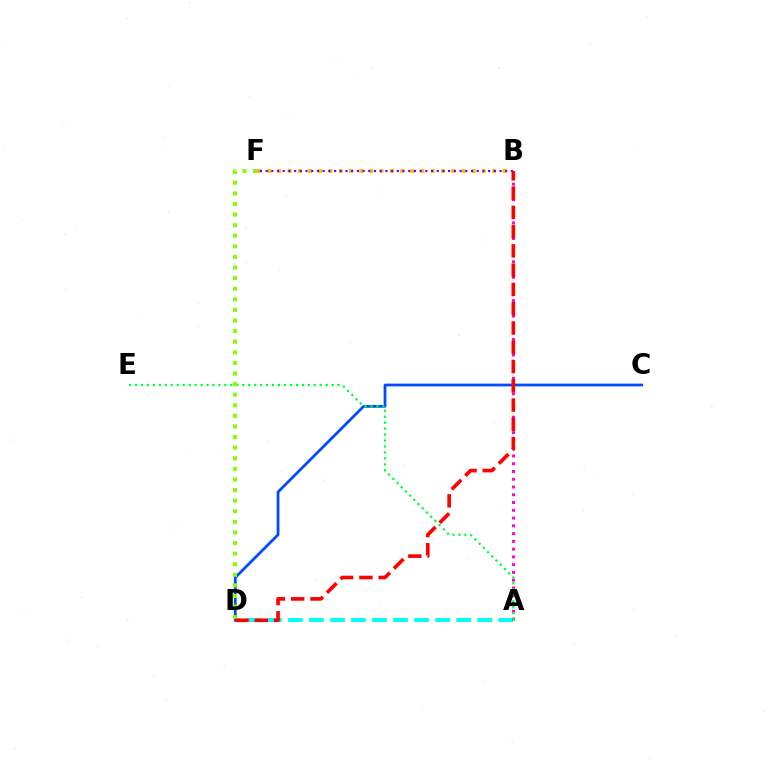{('A', 'D'): [{'color': '#00fff6', 'line_style': 'dashed', 'thickness': 2.86}], ('A', 'B'): [{'color': '#ff00cf', 'line_style': 'dotted', 'thickness': 2.11}], ('C', 'D'): [{'color': '#004bff', 'line_style': 'solid', 'thickness': 1.98}], ('B', 'F'): [{'color': '#ffbd00', 'line_style': 'dotted', 'thickness': 2.78}, {'color': '#7200ff', 'line_style': 'dotted', 'thickness': 1.55}], ('A', 'E'): [{'color': '#00ff39', 'line_style': 'dotted', 'thickness': 1.62}], ('D', 'F'): [{'color': '#84ff00', 'line_style': 'dotted', 'thickness': 2.88}], ('B', 'D'): [{'color': '#ff0000', 'line_style': 'dashed', 'thickness': 2.62}]}